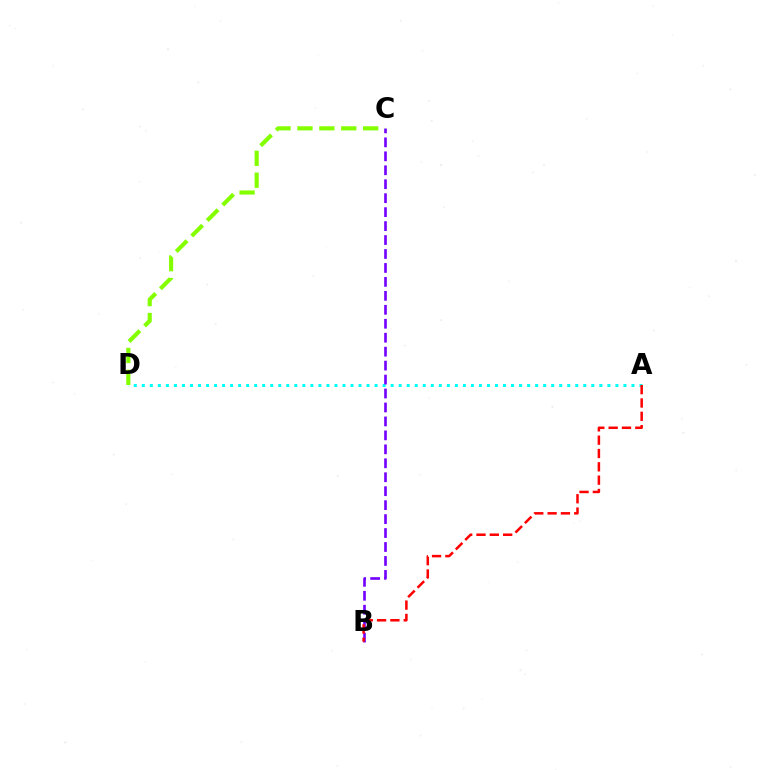{('A', 'D'): [{'color': '#00fff6', 'line_style': 'dotted', 'thickness': 2.18}], ('B', 'C'): [{'color': '#7200ff', 'line_style': 'dashed', 'thickness': 1.9}], ('C', 'D'): [{'color': '#84ff00', 'line_style': 'dashed', 'thickness': 2.98}], ('A', 'B'): [{'color': '#ff0000', 'line_style': 'dashed', 'thickness': 1.81}]}